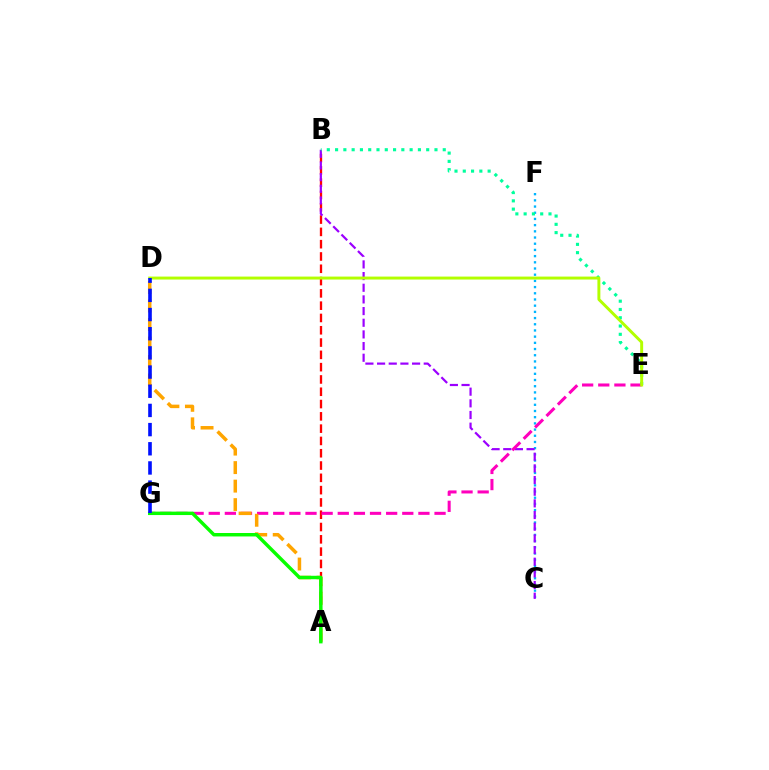{('C', 'F'): [{'color': '#00b5ff', 'line_style': 'dotted', 'thickness': 1.68}], ('A', 'B'): [{'color': '#ff0000', 'line_style': 'dashed', 'thickness': 1.67}], ('B', 'C'): [{'color': '#9b00ff', 'line_style': 'dashed', 'thickness': 1.58}], ('B', 'E'): [{'color': '#00ff9d', 'line_style': 'dotted', 'thickness': 2.25}], ('E', 'G'): [{'color': '#ff00bd', 'line_style': 'dashed', 'thickness': 2.19}], ('D', 'E'): [{'color': '#b3ff00', 'line_style': 'solid', 'thickness': 2.12}], ('A', 'D'): [{'color': '#ffa500', 'line_style': 'dashed', 'thickness': 2.51}], ('A', 'G'): [{'color': '#08ff00', 'line_style': 'solid', 'thickness': 2.48}], ('D', 'G'): [{'color': '#0010ff', 'line_style': 'dashed', 'thickness': 2.61}]}